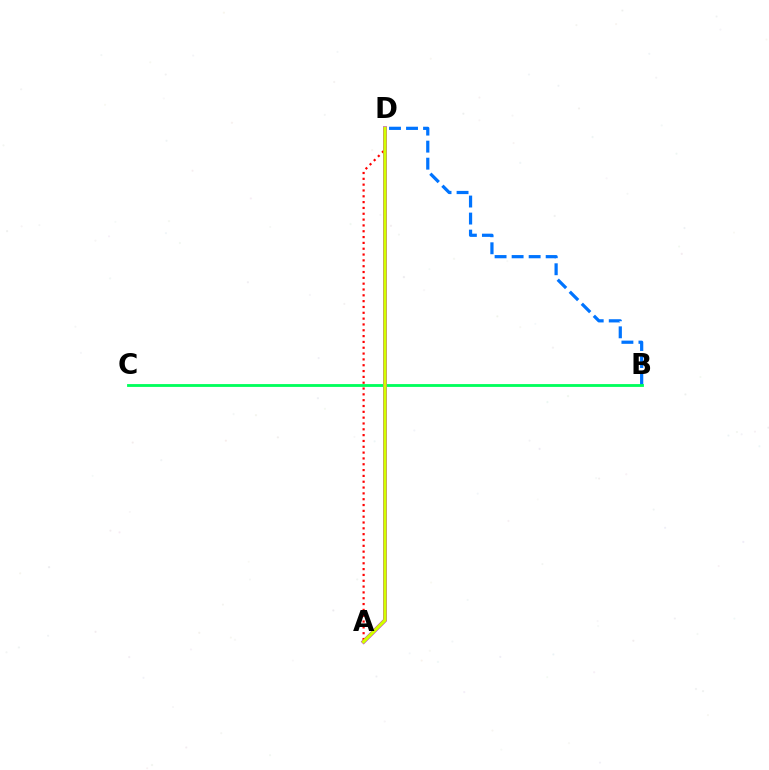{('B', 'D'): [{'color': '#0074ff', 'line_style': 'dashed', 'thickness': 2.31}], ('B', 'C'): [{'color': '#00ff5c', 'line_style': 'solid', 'thickness': 2.04}], ('A', 'D'): [{'color': '#b900ff', 'line_style': 'solid', 'thickness': 2.87}, {'color': '#ff0000', 'line_style': 'dotted', 'thickness': 1.58}, {'color': '#d1ff00', 'line_style': 'solid', 'thickness': 2.44}]}